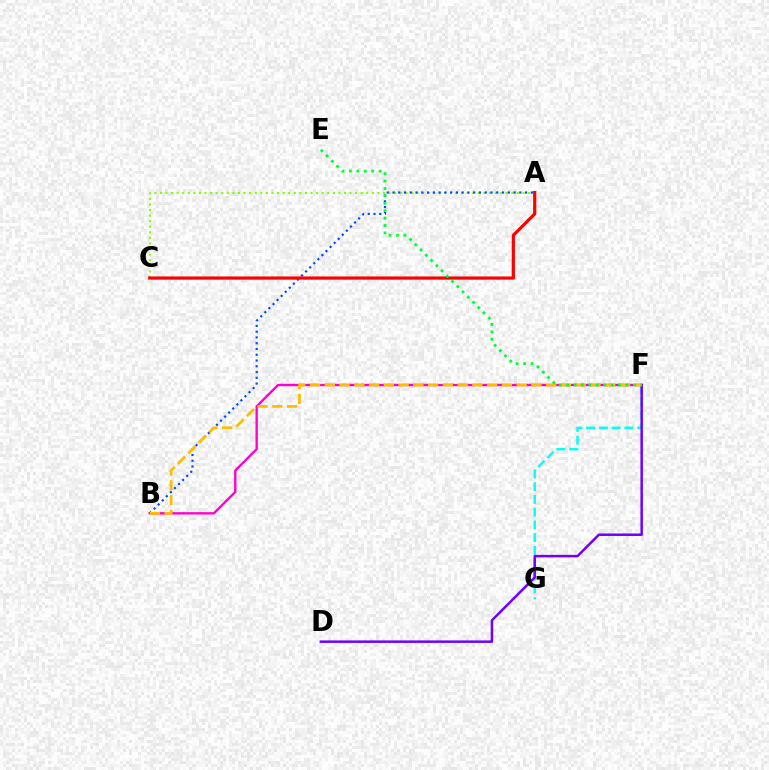{('B', 'F'): [{'color': '#ff00cf', 'line_style': 'solid', 'thickness': 1.7}, {'color': '#ffbd00', 'line_style': 'dashed', 'thickness': 2.01}], ('F', 'G'): [{'color': '#00fff6', 'line_style': 'dashed', 'thickness': 1.73}], ('D', 'F'): [{'color': '#7200ff', 'line_style': 'solid', 'thickness': 1.8}], ('A', 'C'): [{'color': '#84ff00', 'line_style': 'dotted', 'thickness': 1.52}, {'color': '#ff0000', 'line_style': 'solid', 'thickness': 2.3}], ('A', 'B'): [{'color': '#004bff', 'line_style': 'dotted', 'thickness': 1.57}], ('E', 'F'): [{'color': '#00ff39', 'line_style': 'dotted', 'thickness': 2.01}]}